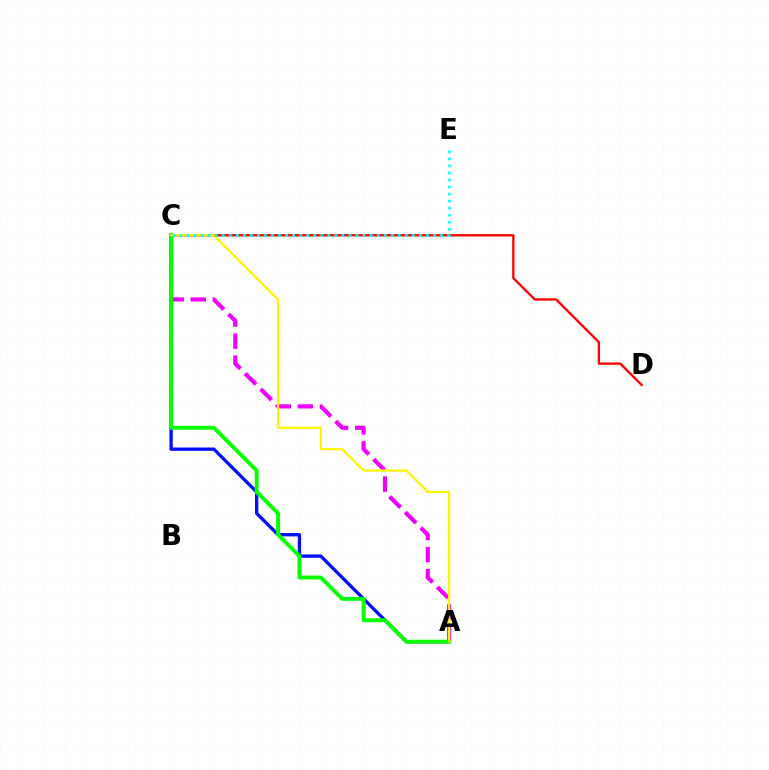{('A', 'C'): [{'color': '#0010ff', 'line_style': 'solid', 'thickness': 2.39}, {'color': '#ee00ff', 'line_style': 'dashed', 'thickness': 3.0}, {'color': '#08ff00', 'line_style': 'solid', 'thickness': 2.82}, {'color': '#fcf500', 'line_style': 'solid', 'thickness': 1.6}], ('C', 'D'): [{'color': '#ff0000', 'line_style': 'solid', 'thickness': 1.67}], ('C', 'E'): [{'color': '#00fff6', 'line_style': 'dotted', 'thickness': 1.91}]}